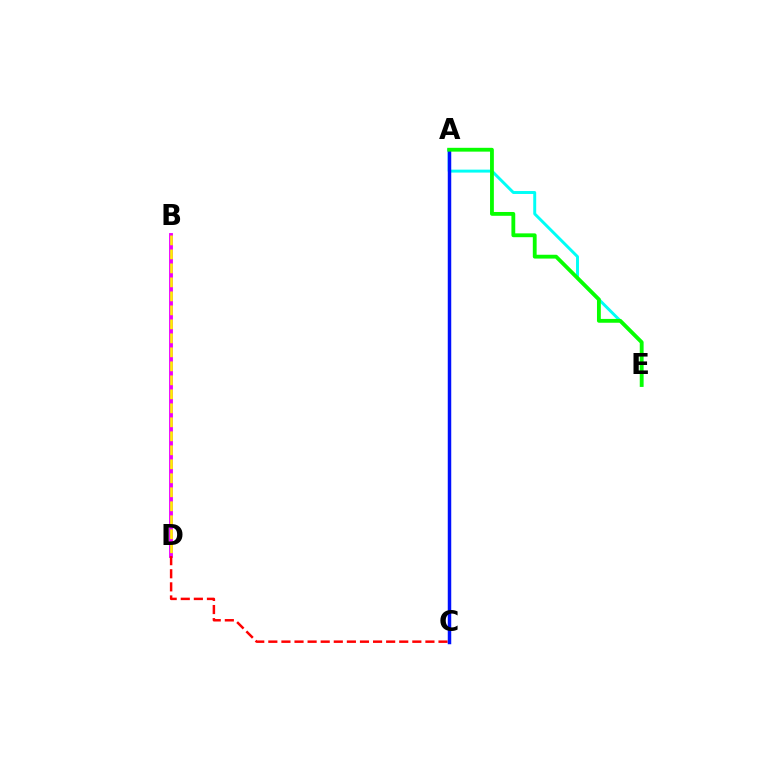{('B', 'D'): [{'color': '#ee00ff', 'line_style': 'solid', 'thickness': 2.78}, {'color': '#fcf500', 'line_style': 'dashed', 'thickness': 1.9}], ('A', 'E'): [{'color': '#00fff6', 'line_style': 'solid', 'thickness': 2.12}, {'color': '#08ff00', 'line_style': 'solid', 'thickness': 2.75}], ('C', 'D'): [{'color': '#ff0000', 'line_style': 'dashed', 'thickness': 1.78}], ('A', 'C'): [{'color': '#0010ff', 'line_style': 'solid', 'thickness': 2.5}]}